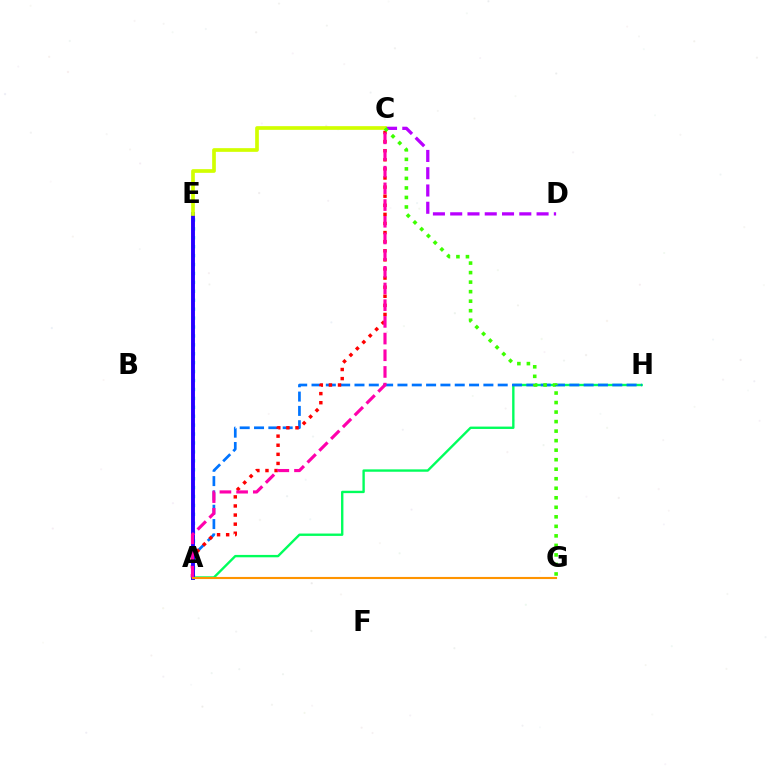{('A', 'H'): [{'color': '#00ff5c', 'line_style': 'solid', 'thickness': 1.71}, {'color': '#0074ff', 'line_style': 'dashed', 'thickness': 1.95}], ('A', 'C'): [{'color': '#ff0000', 'line_style': 'dotted', 'thickness': 2.47}, {'color': '#ff00ac', 'line_style': 'dashed', 'thickness': 2.27}], ('A', 'E'): [{'color': '#00fff6', 'line_style': 'dotted', 'thickness': 2.42}, {'color': '#2500ff', 'line_style': 'solid', 'thickness': 2.81}], ('C', 'D'): [{'color': '#b900ff', 'line_style': 'dashed', 'thickness': 2.35}], ('C', 'E'): [{'color': '#d1ff00', 'line_style': 'solid', 'thickness': 2.66}], ('C', 'G'): [{'color': '#3dff00', 'line_style': 'dotted', 'thickness': 2.59}], ('A', 'G'): [{'color': '#ff9400', 'line_style': 'solid', 'thickness': 1.53}]}